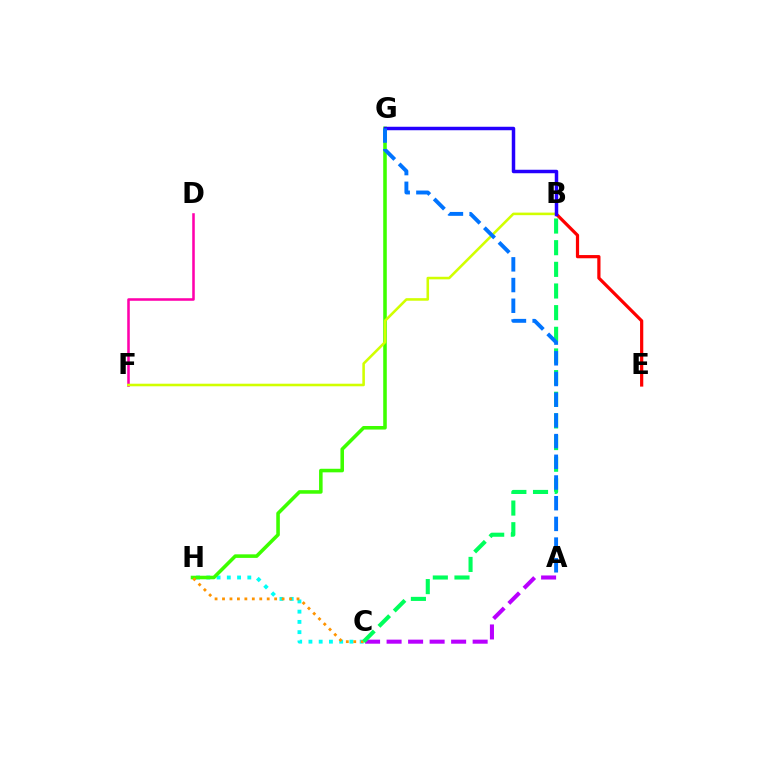{('C', 'H'): [{'color': '#00fff6', 'line_style': 'dotted', 'thickness': 2.78}, {'color': '#ff9400', 'line_style': 'dotted', 'thickness': 2.02}], ('A', 'C'): [{'color': '#b900ff', 'line_style': 'dashed', 'thickness': 2.92}], ('B', 'E'): [{'color': '#ff0000', 'line_style': 'solid', 'thickness': 2.31}], ('D', 'F'): [{'color': '#ff00ac', 'line_style': 'solid', 'thickness': 1.84}], ('G', 'H'): [{'color': '#3dff00', 'line_style': 'solid', 'thickness': 2.56}], ('B', 'F'): [{'color': '#d1ff00', 'line_style': 'solid', 'thickness': 1.85}], ('B', 'C'): [{'color': '#00ff5c', 'line_style': 'dashed', 'thickness': 2.94}], ('B', 'G'): [{'color': '#2500ff', 'line_style': 'solid', 'thickness': 2.5}], ('A', 'G'): [{'color': '#0074ff', 'line_style': 'dashed', 'thickness': 2.81}]}